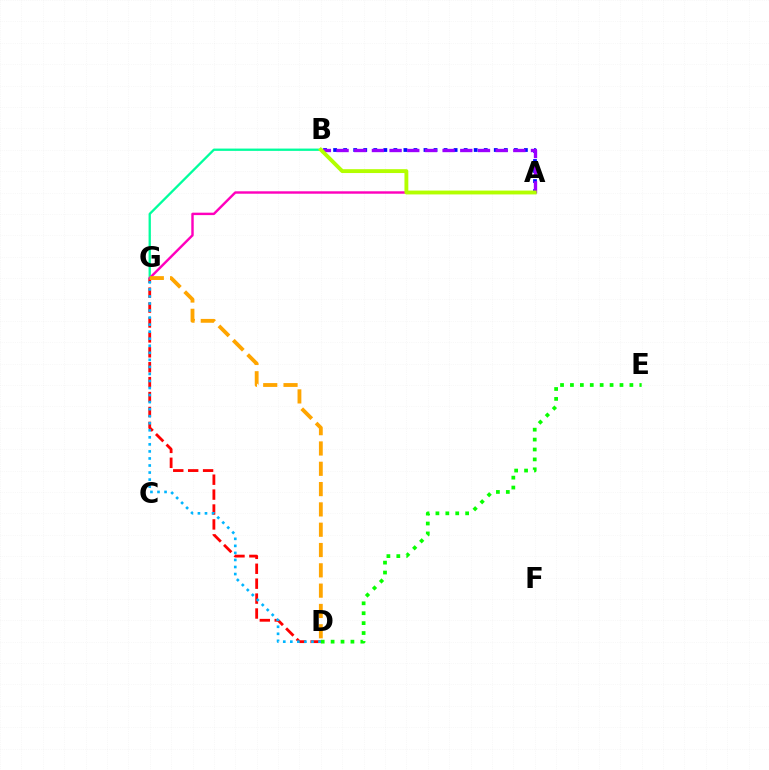{('D', 'G'): [{'color': '#ff0000', 'line_style': 'dashed', 'thickness': 2.03}, {'color': '#00b5ff', 'line_style': 'dotted', 'thickness': 1.91}, {'color': '#ffa500', 'line_style': 'dashed', 'thickness': 2.76}], ('D', 'E'): [{'color': '#08ff00', 'line_style': 'dotted', 'thickness': 2.69}], ('A', 'B'): [{'color': '#0010ff', 'line_style': 'dotted', 'thickness': 2.73}, {'color': '#9b00ff', 'line_style': 'dashed', 'thickness': 2.4}, {'color': '#b3ff00', 'line_style': 'solid', 'thickness': 2.78}], ('B', 'G'): [{'color': '#00ff9d', 'line_style': 'solid', 'thickness': 1.66}], ('A', 'G'): [{'color': '#ff00bd', 'line_style': 'solid', 'thickness': 1.74}]}